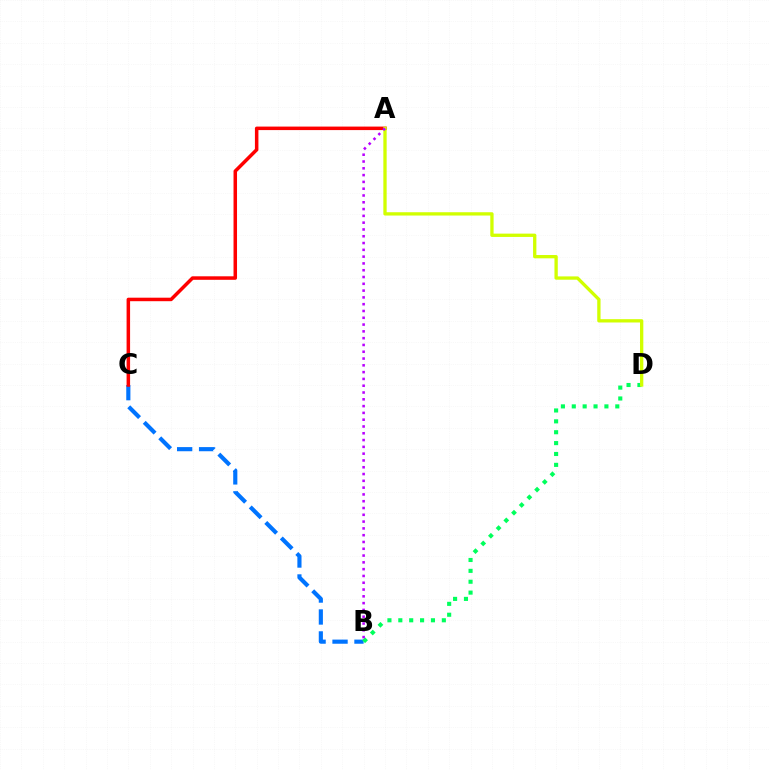{('B', 'C'): [{'color': '#0074ff', 'line_style': 'dashed', 'thickness': 2.98}], ('B', 'D'): [{'color': '#00ff5c', 'line_style': 'dotted', 'thickness': 2.96}], ('A', 'C'): [{'color': '#ff0000', 'line_style': 'solid', 'thickness': 2.52}], ('A', 'D'): [{'color': '#d1ff00', 'line_style': 'solid', 'thickness': 2.38}], ('A', 'B'): [{'color': '#b900ff', 'line_style': 'dotted', 'thickness': 1.85}]}